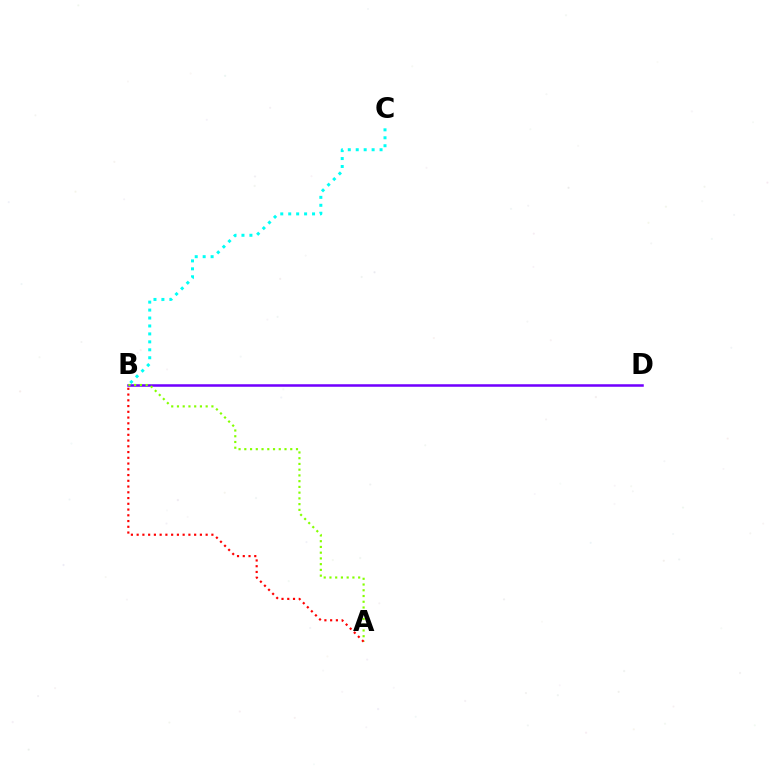{('B', 'D'): [{'color': '#7200ff', 'line_style': 'solid', 'thickness': 1.82}], ('B', 'C'): [{'color': '#00fff6', 'line_style': 'dotted', 'thickness': 2.16}], ('A', 'B'): [{'color': '#84ff00', 'line_style': 'dotted', 'thickness': 1.56}, {'color': '#ff0000', 'line_style': 'dotted', 'thickness': 1.56}]}